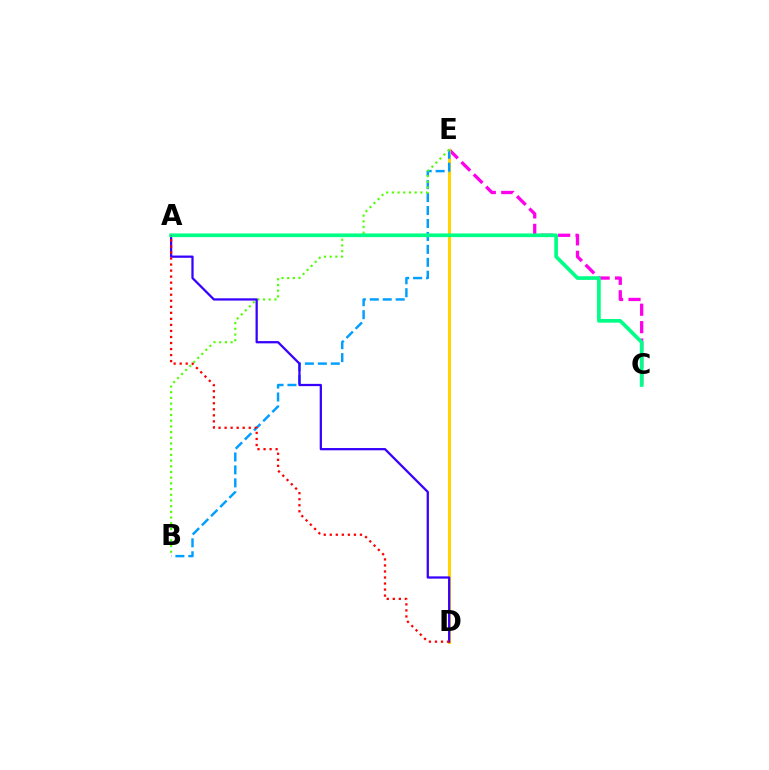{('C', 'E'): [{'color': '#ff00ed', 'line_style': 'dashed', 'thickness': 2.37}], ('D', 'E'): [{'color': '#ffd500', 'line_style': 'solid', 'thickness': 2.2}], ('B', 'E'): [{'color': '#009eff', 'line_style': 'dashed', 'thickness': 1.76}, {'color': '#4fff00', 'line_style': 'dotted', 'thickness': 1.55}], ('A', 'D'): [{'color': '#3700ff', 'line_style': 'solid', 'thickness': 1.62}, {'color': '#ff0000', 'line_style': 'dotted', 'thickness': 1.64}], ('A', 'C'): [{'color': '#00ff86', 'line_style': 'solid', 'thickness': 2.65}]}